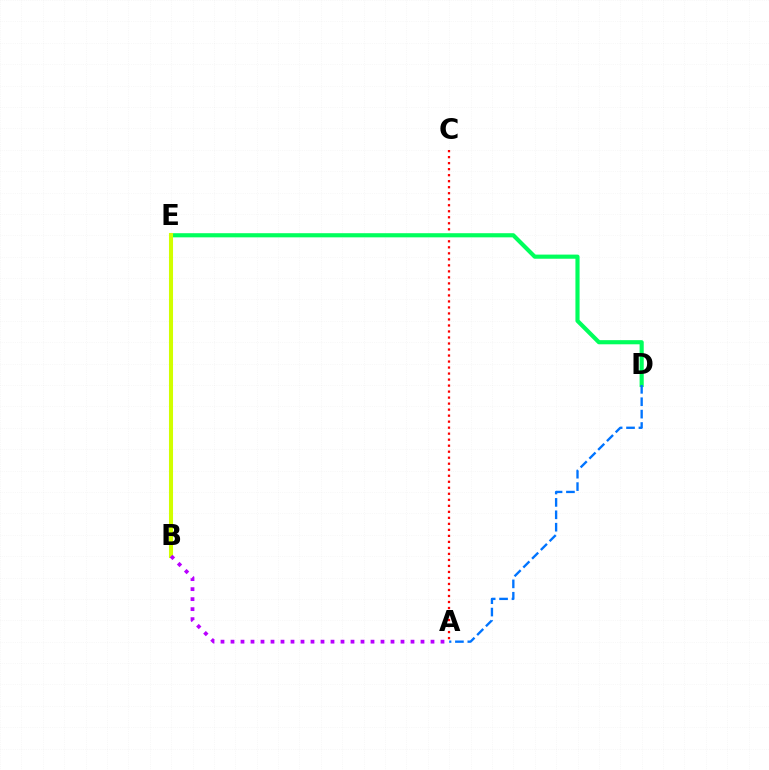{('A', 'C'): [{'color': '#ff0000', 'line_style': 'dotted', 'thickness': 1.63}], ('D', 'E'): [{'color': '#00ff5c', 'line_style': 'solid', 'thickness': 2.98}], ('B', 'E'): [{'color': '#d1ff00', 'line_style': 'solid', 'thickness': 2.92}], ('A', 'D'): [{'color': '#0074ff', 'line_style': 'dashed', 'thickness': 1.68}], ('A', 'B'): [{'color': '#b900ff', 'line_style': 'dotted', 'thickness': 2.72}]}